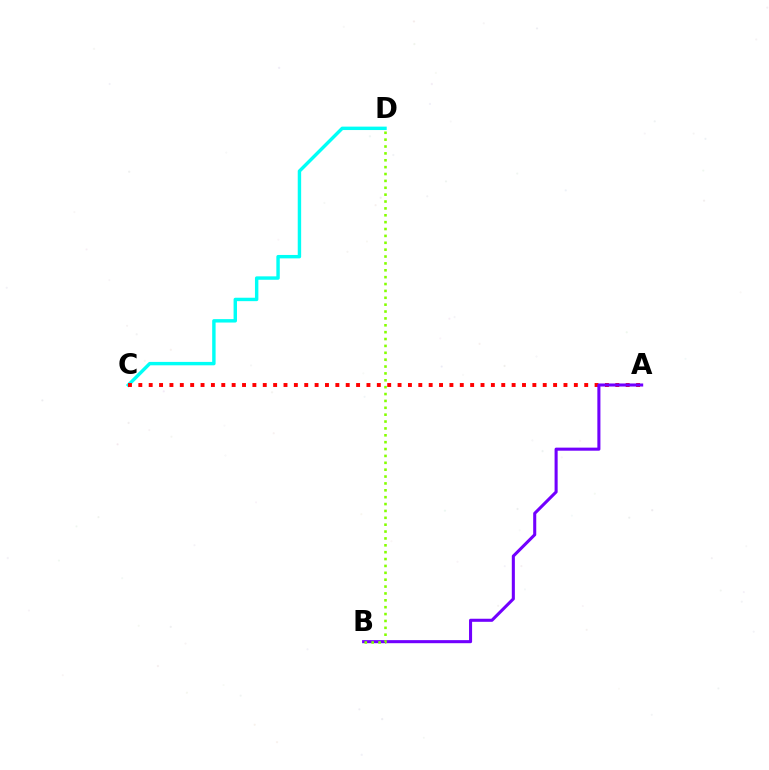{('C', 'D'): [{'color': '#00fff6', 'line_style': 'solid', 'thickness': 2.46}], ('A', 'C'): [{'color': '#ff0000', 'line_style': 'dotted', 'thickness': 2.82}], ('A', 'B'): [{'color': '#7200ff', 'line_style': 'solid', 'thickness': 2.21}], ('B', 'D'): [{'color': '#84ff00', 'line_style': 'dotted', 'thickness': 1.87}]}